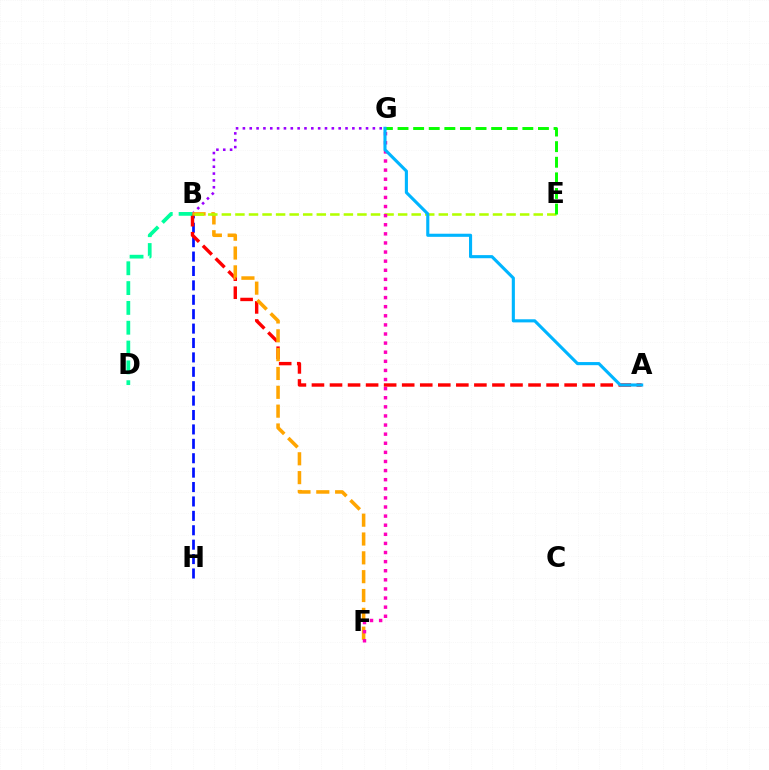{('B', 'H'): [{'color': '#0010ff', 'line_style': 'dashed', 'thickness': 1.96}], ('A', 'B'): [{'color': '#ff0000', 'line_style': 'dashed', 'thickness': 2.45}], ('B', 'G'): [{'color': '#9b00ff', 'line_style': 'dotted', 'thickness': 1.86}], ('B', 'D'): [{'color': '#00ff9d', 'line_style': 'dashed', 'thickness': 2.69}], ('B', 'F'): [{'color': '#ffa500', 'line_style': 'dashed', 'thickness': 2.56}], ('B', 'E'): [{'color': '#b3ff00', 'line_style': 'dashed', 'thickness': 1.84}], ('E', 'G'): [{'color': '#08ff00', 'line_style': 'dashed', 'thickness': 2.12}], ('F', 'G'): [{'color': '#ff00bd', 'line_style': 'dotted', 'thickness': 2.47}], ('A', 'G'): [{'color': '#00b5ff', 'line_style': 'solid', 'thickness': 2.24}]}